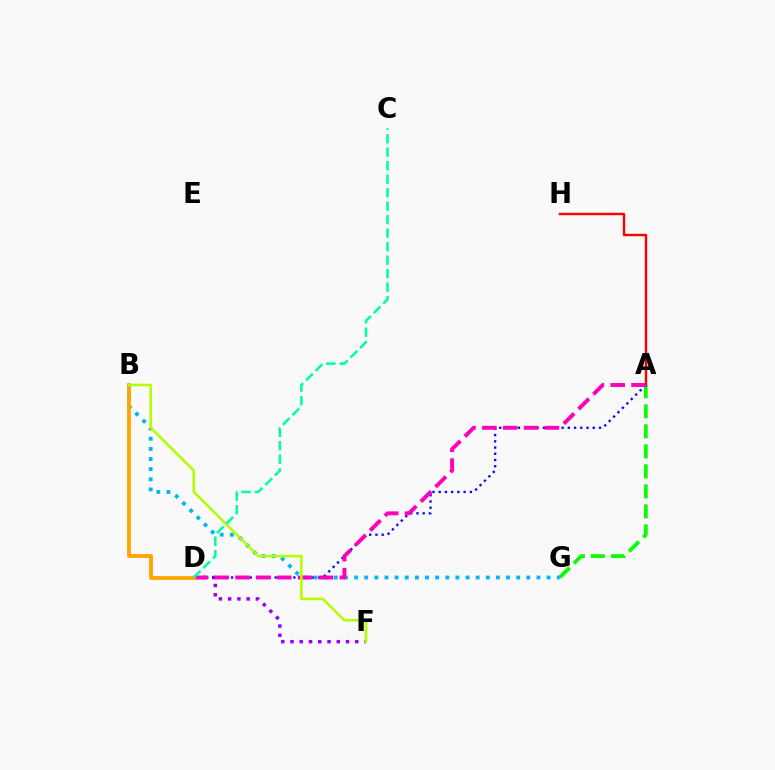{('D', 'F'): [{'color': '#9b00ff', 'line_style': 'dotted', 'thickness': 2.51}], ('A', 'G'): [{'color': '#08ff00', 'line_style': 'dashed', 'thickness': 2.72}], ('A', 'H'): [{'color': '#ff0000', 'line_style': 'solid', 'thickness': 1.74}], ('A', 'D'): [{'color': '#0010ff', 'line_style': 'dotted', 'thickness': 1.69}, {'color': '#ff00bd', 'line_style': 'dashed', 'thickness': 2.83}], ('B', 'G'): [{'color': '#00b5ff', 'line_style': 'dotted', 'thickness': 2.75}], ('B', 'D'): [{'color': '#ffa500', 'line_style': 'solid', 'thickness': 2.75}], ('B', 'F'): [{'color': '#b3ff00', 'line_style': 'solid', 'thickness': 1.85}], ('C', 'D'): [{'color': '#00ff9d', 'line_style': 'dashed', 'thickness': 1.83}]}